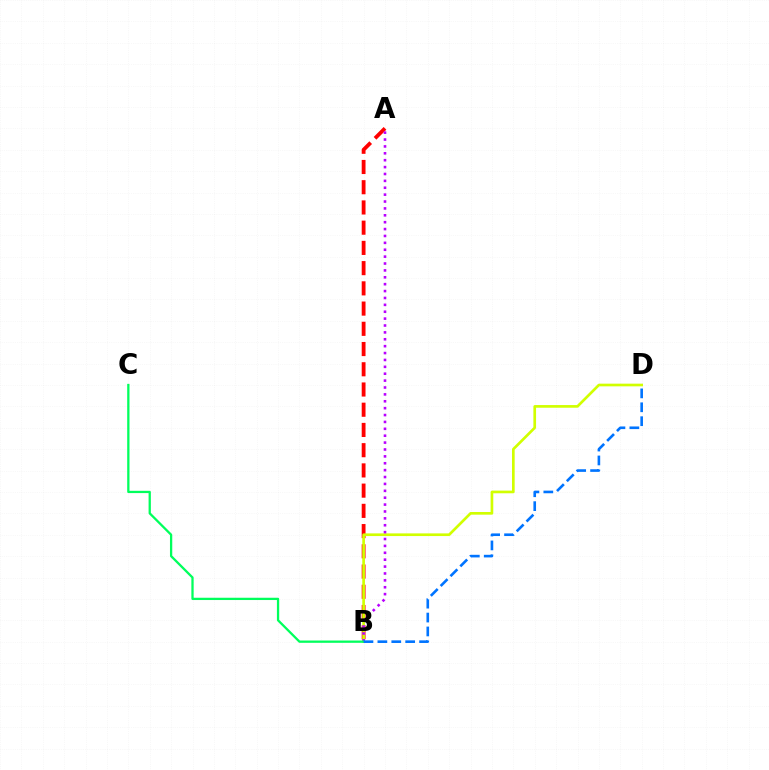{('A', 'B'): [{'color': '#ff0000', 'line_style': 'dashed', 'thickness': 2.75}, {'color': '#b900ff', 'line_style': 'dotted', 'thickness': 1.87}], ('B', 'D'): [{'color': '#d1ff00', 'line_style': 'solid', 'thickness': 1.93}, {'color': '#0074ff', 'line_style': 'dashed', 'thickness': 1.89}], ('B', 'C'): [{'color': '#00ff5c', 'line_style': 'solid', 'thickness': 1.64}]}